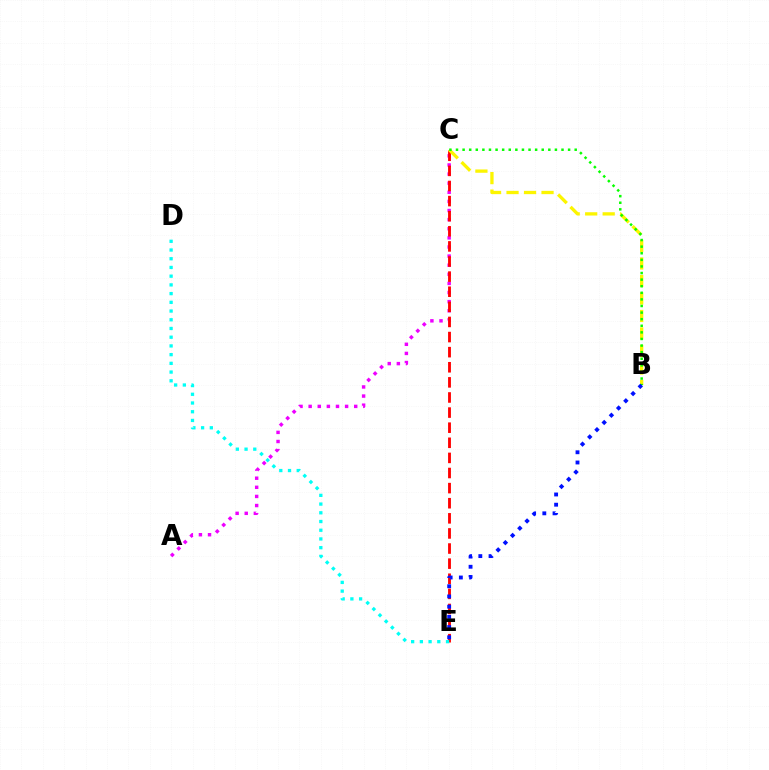{('A', 'C'): [{'color': '#ee00ff', 'line_style': 'dotted', 'thickness': 2.48}], ('C', 'E'): [{'color': '#ff0000', 'line_style': 'dashed', 'thickness': 2.05}], ('B', 'C'): [{'color': '#fcf500', 'line_style': 'dashed', 'thickness': 2.38}, {'color': '#08ff00', 'line_style': 'dotted', 'thickness': 1.79}], ('B', 'E'): [{'color': '#0010ff', 'line_style': 'dotted', 'thickness': 2.78}], ('D', 'E'): [{'color': '#00fff6', 'line_style': 'dotted', 'thickness': 2.37}]}